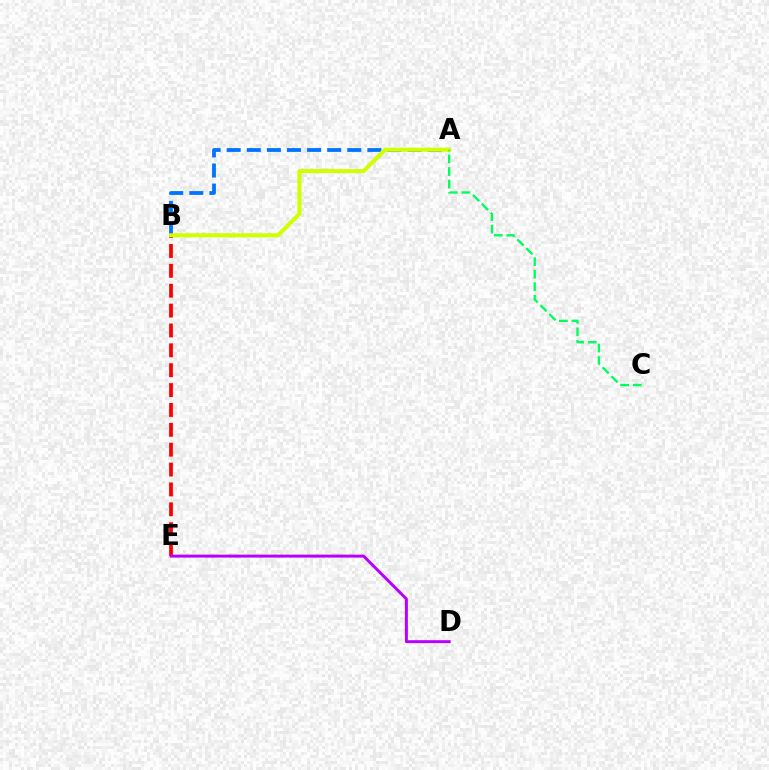{('A', 'B'): [{'color': '#0074ff', 'line_style': 'dashed', 'thickness': 2.73}, {'color': '#d1ff00', 'line_style': 'solid', 'thickness': 2.91}], ('B', 'E'): [{'color': '#ff0000', 'line_style': 'dashed', 'thickness': 2.7}], ('D', 'E'): [{'color': '#b900ff', 'line_style': 'solid', 'thickness': 2.14}], ('A', 'C'): [{'color': '#00ff5c', 'line_style': 'dashed', 'thickness': 1.71}]}